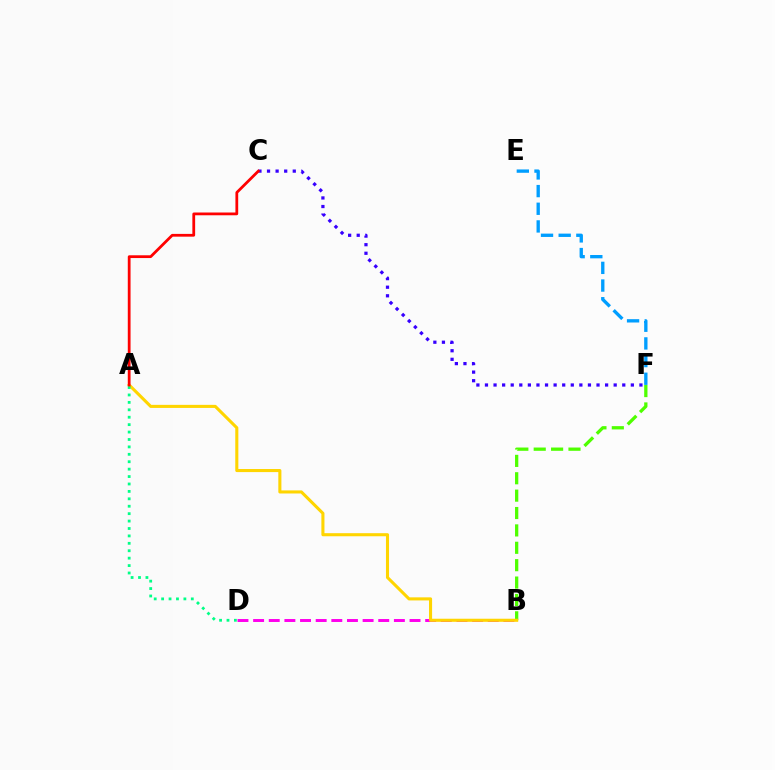{('B', 'D'): [{'color': '#ff00ed', 'line_style': 'dashed', 'thickness': 2.12}], ('C', 'F'): [{'color': '#3700ff', 'line_style': 'dotted', 'thickness': 2.33}], ('E', 'F'): [{'color': '#009eff', 'line_style': 'dashed', 'thickness': 2.4}], ('B', 'F'): [{'color': '#4fff00', 'line_style': 'dashed', 'thickness': 2.36}], ('A', 'B'): [{'color': '#ffd500', 'line_style': 'solid', 'thickness': 2.22}], ('A', 'D'): [{'color': '#00ff86', 'line_style': 'dotted', 'thickness': 2.02}], ('A', 'C'): [{'color': '#ff0000', 'line_style': 'solid', 'thickness': 1.99}]}